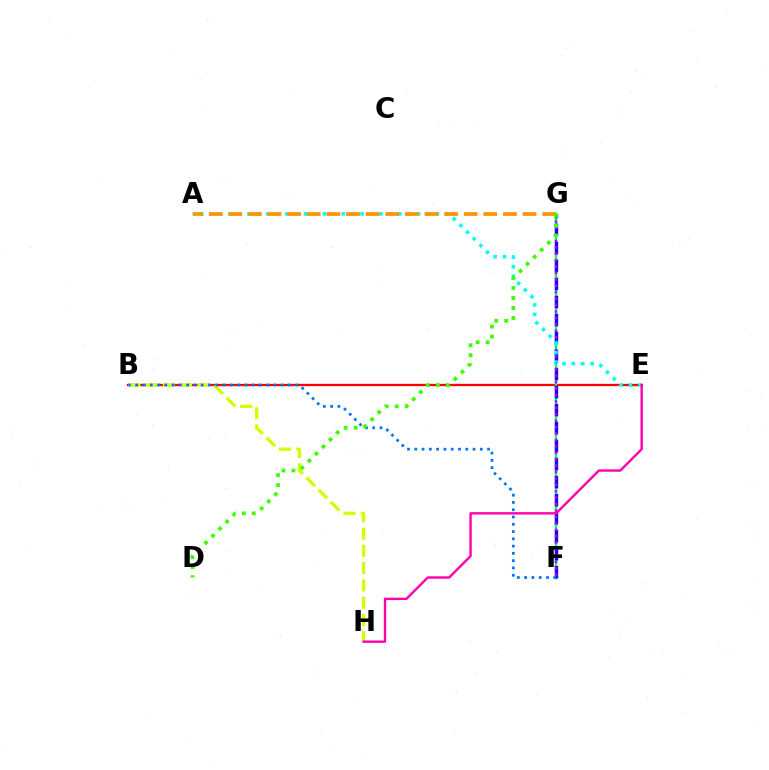{('B', 'E'): [{'color': '#ff0000', 'line_style': 'solid', 'thickness': 1.65}], ('F', 'G'): [{'color': '#00ff5c', 'line_style': 'solid', 'thickness': 1.77}, {'color': '#2500ff', 'line_style': 'dashed', 'thickness': 2.45}, {'color': '#b900ff', 'line_style': 'dotted', 'thickness': 1.74}], ('B', 'H'): [{'color': '#d1ff00', 'line_style': 'dashed', 'thickness': 2.34}], ('A', 'E'): [{'color': '#00fff6', 'line_style': 'dotted', 'thickness': 2.56}], ('B', 'F'): [{'color': '#0074ff', 'line_style': 'dotted', 'thickness': 1.98}], ('E', 'H'): [{'color': '#ff00ac', 'line_style': 'solid', 'thickness': 1.73}], ('A', 'G'): [{'color': '#ff9400', 'line_style': 'dashed', 'thickness': 2.66}], ('D', 'G'): [{'color': '#3dff00', 'line_style': 'dotted', 'thickness': 2.72}]}